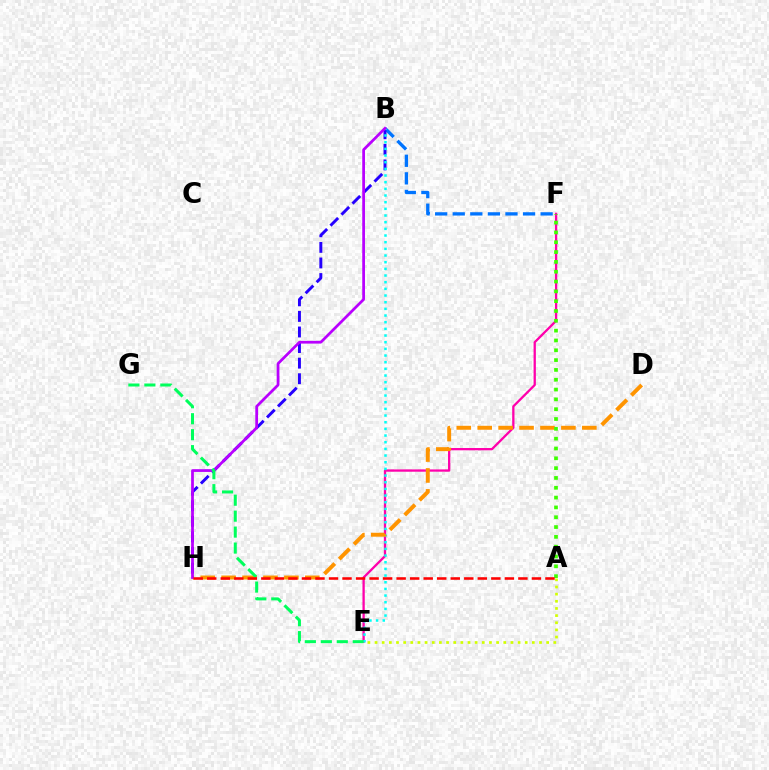{('B', 'F'): [{'color': '#0074ff', 'line_style': 'dashed', 'thickness': 2.39}], ('E', 'F'): [{'color': '#ff00ac', 'line_style': 'solid', 'thickness': 1.65}], ('B', 'H'): [{'color': '#2500ff', 'line_style': 'dashed', 'thickness': 2.12}, {'color': '#b900ff', 'line_style': 'solid', 'thickness': 1.98}], ('B', 'E'): [{'color': '#00fff6', 'line_style': 'dotted', 'thickness': 1.81}], ('D', 'H'): [{'color': '#ff9400', 'line_style': 'dashed', 'thickness': 2.84}], ('A', 'F'): [{'color': '#3dff00', 'line_style': 'dotted', 'thickness': 2.67}], ('E', 'G'): [{'color': '#00ff5c', 'line_style': 'dashed', 'thickness': 2.17}], ('A', 'H'): [{'color': '#ff0000', 'line_style': 'dashed', 'thickness': 1.84}], ('A', 'E'): [{'color': '#d1ff00', 'line_style': 'dotted', 'thickness': 1.94}]}